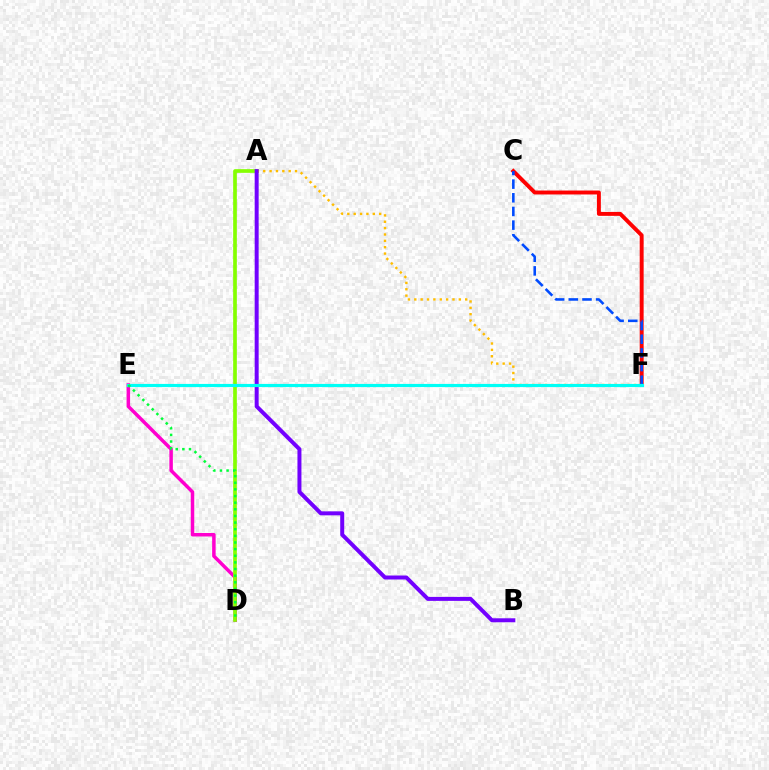{('D', 'E'): [{'color': '#ff00cf', 'line_style': 'solid', 'thickness': 2.52}, {'color': '#00ff39', 'line_style': 'dotted', 'thickness': 1.8}], ('A', 'D'): [{'color': '#84ff00', 'line_style': 'solid', 'thickness': 2.65}], ('C', 'F'): [{'color': '#ff0000', 'line_style': 'solid', 'thickness': 2.83}, {'color': '#004bff', 'line_style': 'dashed', 'thickness': 1.86}], ('A', 'F'): [{'color': '#ffbd00', 'line_style': 'dotted', 'thickness': 1.73}], ('A', 'B'): [{'color': '#7200ff', 'line_style': 'solid', 'thickness': 2.87}], ('E', 'F'): [{'color': '#00fff6', 'line_style': 'solid', 'thickness': 2.27}]}